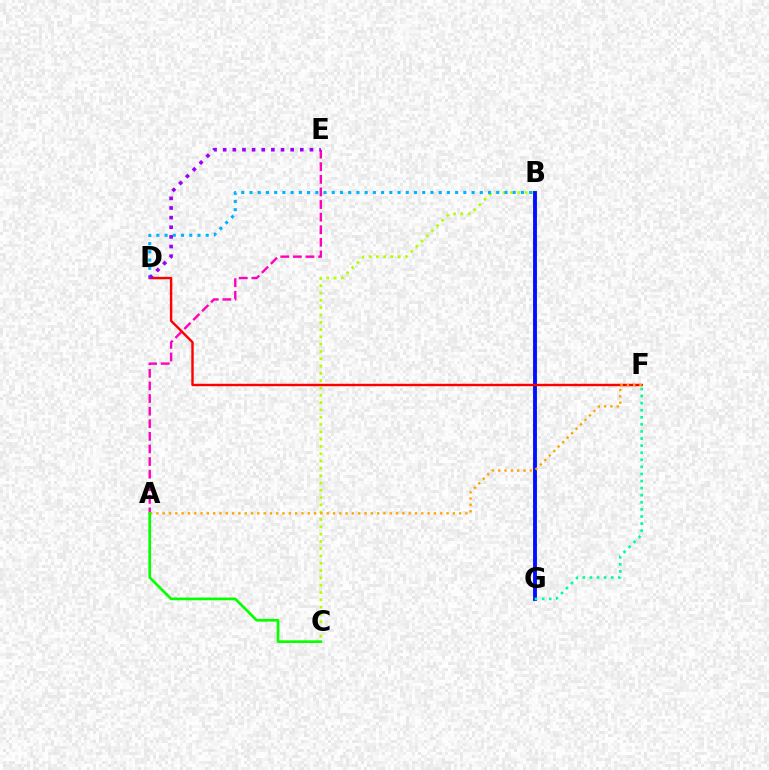{('A', 'E'): [{'color': '#ff00bd', 'line_style': 'dashed', 'thickness': 1.71}], ('B', 'C'): [{'color': '#b3ff00', 'line_style': 'dotted', 'thickness': 1.98}], ('B', 'G'): [{'color': '#0010ff', 'line_style': 'solid', 'thickness': 2.78}], ('D', 'F'): [{'color': '#ff0000', 'line_style': 'solid', 'thickness': 1.74}], ('B', 'D'): [{'color': '#00b5ff', 'line_style': 'dotted', 'thickness': 2.23}], ('F', 'G'): [{'color': '#00ff9d', 'line_style': 'dotted', 'thickness': 1.92}], ('A', 'F'): [{'color': '#ffa500', 'line_style': 'dotted', 'thickness': 1.71}], ('D', 'E'): [{'color': '#9b00ff', 'line_style': 'dotted', 'thickness': 2.62}], ('A', 'C'): [{'color': '#08ff00', 'line_style': 'solid', 'thickness': 1.94}]}